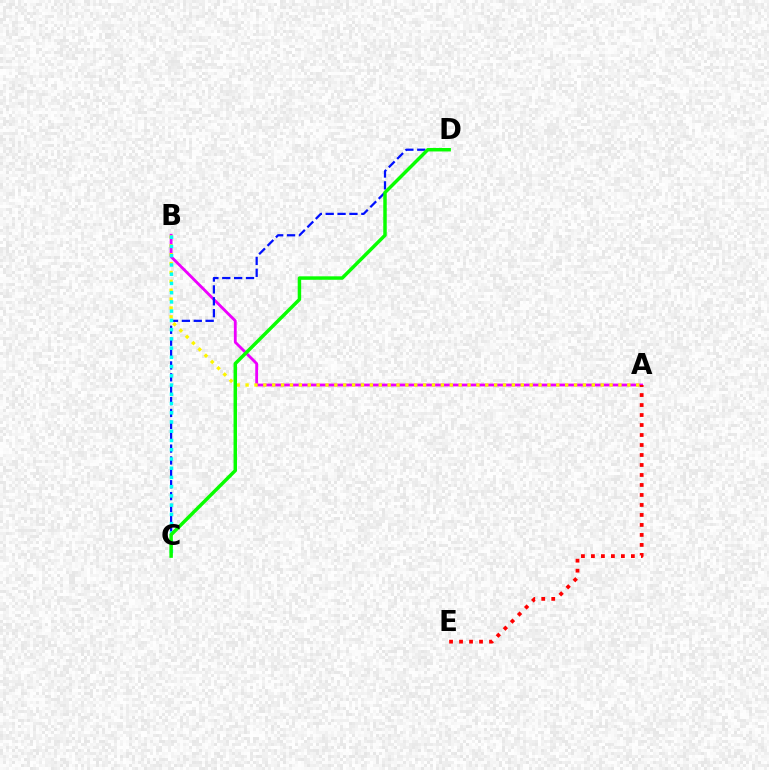{('A', 'B'): [{'color': '#ee00ff', 'line_style': 'solid', 'thickness': 2.04}, {'color': '#fcf500', 'line_style': 'dotted', 'thickness': 2.41}], ('C', 'D'): [{'color': '#0010ff', 'line_style': 'dashed', 'thickness': 1.61}, {'color': '#08ff00', 'line_style': 'solid', 'thickness': 2.5}], ('A', 'E'): [{'color': '#ff0000', 'line_style': 'dotted', 'thickness': 2.71}], ('B', 'C'): [{'color': '#00fff6', 'line_style': 'dotted', 'thickness': 2.51}]}